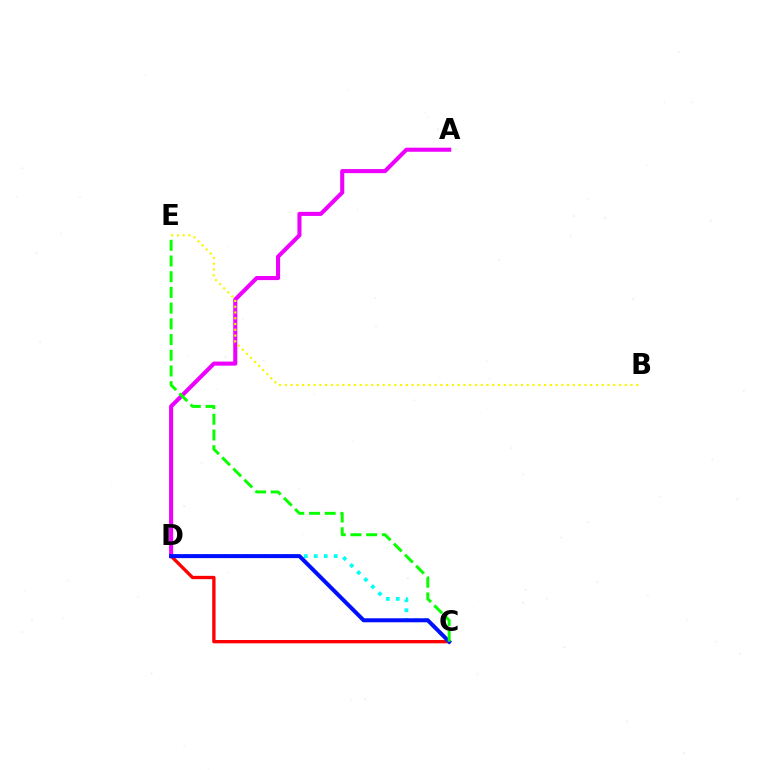{('C', 'D'): [{'color': '#ff0000', 'line_style': 'solid', 'thickness': 2.39}, {'color': '#00fff6', 'line_style': 'dotted', 'thickness': 2.71}, {'color': '#0010ff', 'line_style': 'solid', 'thickness': 2.88}], ('A', 'D'): [{'color': '#ee00ff', 'line_style': 'solid', 'thickness': 2.94}], ('B', 'E'): [{'color': '#fcf500', 'line_style': 'dotted', 'thickness': 1.57}], ('C', 'E'): [{'color': '#08ff00', 'line_style': 'dashed', 'thickness': 2.13}]}